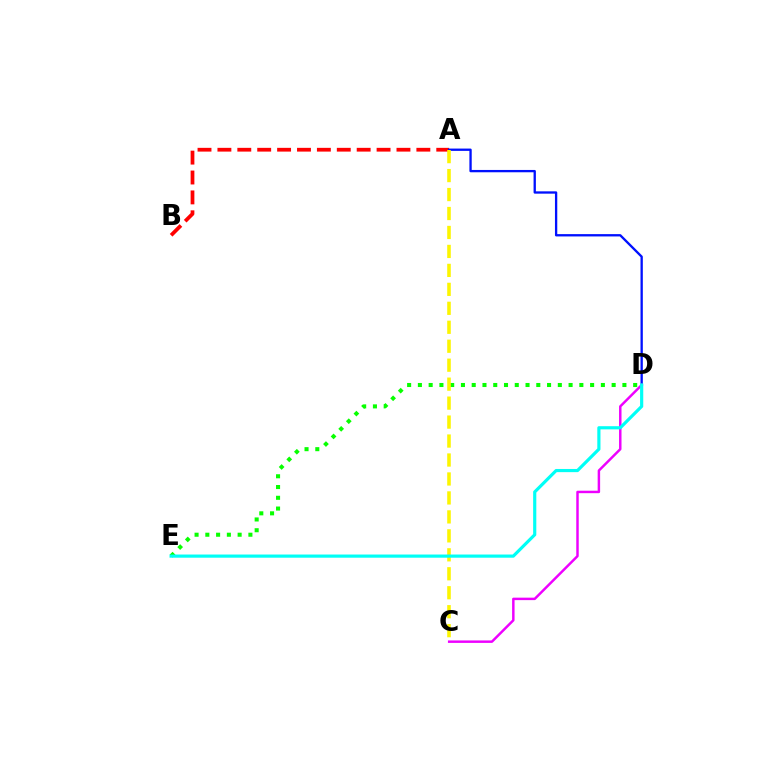{('D', 'E'): [{'color': '#08ff00', 'line_style': 'dotted', 'thickness': 2.92}, {'color': '#00fff6', 'line_style': 'solid', 'thickness': 2.29}], ('A', 'B'): [{'color': '#ff0000', 'line_style': 'dashed', 'thickness': 2.7}], ('A', 'D'): [{'color': '#0010ff', 'line_style': 'solid', 'thickness': 1.67}], ('A', 'C'): [{'color': '#fcf500', 'line_style': 'dashed', 'thickness': 2.58}], ('C', 'D'): [{'color': '#ee00ff', 'line_style': 'solid', 'thickness': 1.77}]}